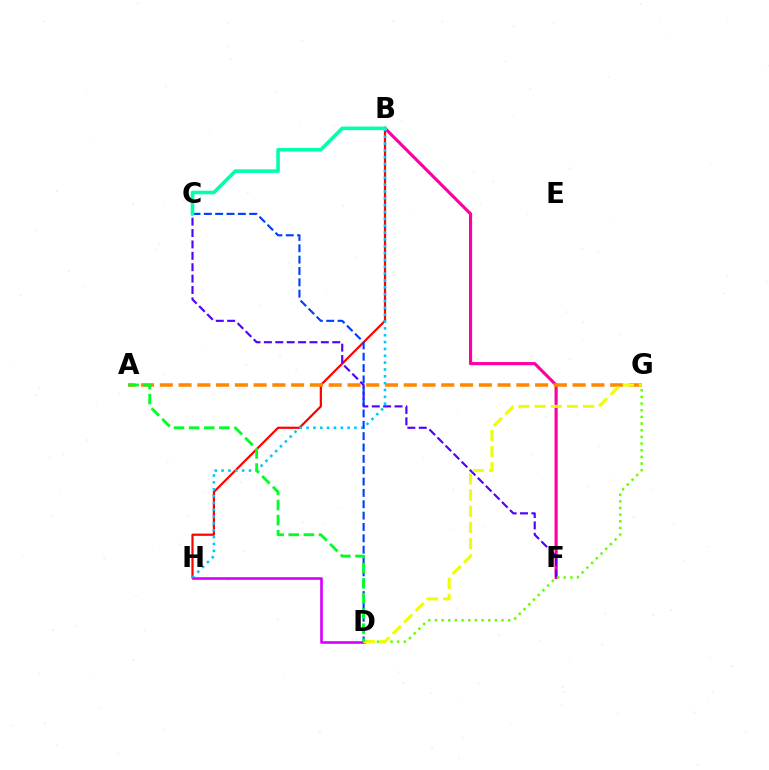{('D', 'H'): [{'color': '#d600ff', 'line_style': 'solid', 'thickness': 1.88}], ('B', 'F'): [{'color': '#ff00a0', 'line_style': 'solid', 'thickness': 2.27}], ('B', 'H'): [{'color': '#ff0000', 'line_style': 'solid', 'thickness': 1.59}, {'color': '#00c7ff', 'line_style': 'dotted', 'thickness': 1.86}], ('A', 'G'): [{'color': '#ff8800', 'line_style': 'dashed', 'thickness': 2.55}], ('C', 'F'): [{'color': '#4f00ff', 'line_style': 'dashed', 'thickness': 1.55}], ('C', 'D'): [{'color': '#003fff', 'line_style': 'dashed', 'thickness': 1.54}], ('D', 'G'): [{'color': '#66ff00', 'line_style': 'dotted', 'thickness': 1.81}, {'color': '#eeff00', 'line_style': 'dashed', 'thickness': 2.2}], ('A', 'D'): [{'color': '#00ff27', 'line_style': 'dashed', 'thickness': 2.05}], ('B', 'C'): [{'color': '#00ffaf', 'line_style': 'solid', 'thickness': 2.59}]}